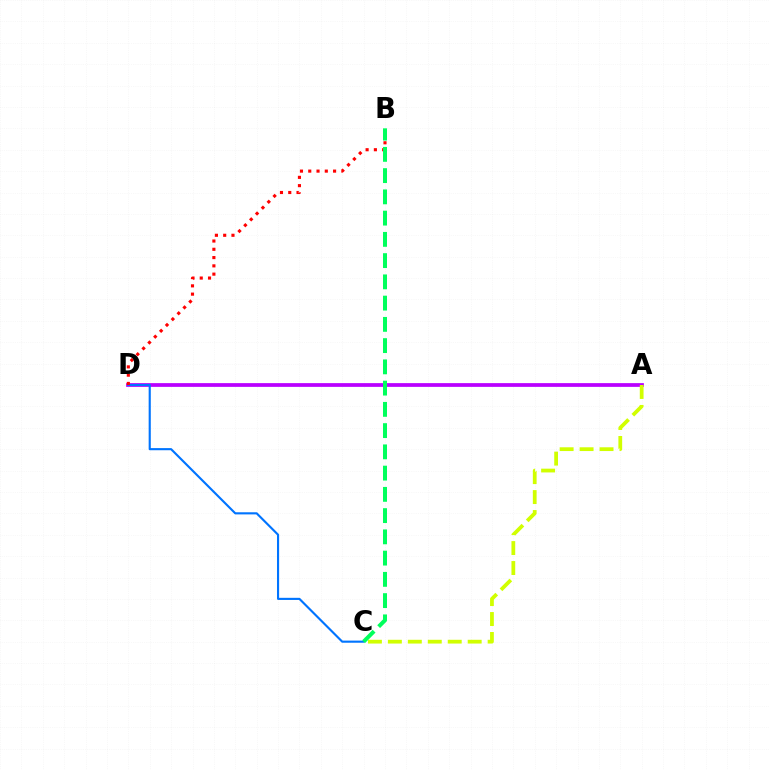{('A', 'D'): [{'color': '#b900ff', 'line_style': 'solid', 'thickness': 2.7}], ('C', 'D'): [{'color': '#0074ff', 'line_style': 'solid', 'thickness': 1.53}], ('A', 'C'): [{'color': '#d1ff00', 'line_style': 'dashed', 'thickness': 2.71}], ('B', 'D'): [{'color': '#ff0000', 'line_style': 'dotted', 'thickness': 2.25}], ('B', 'C'): [{'color': '#00ff5c', 'line_style': 'dashed', 'thickness': 2.89}]}